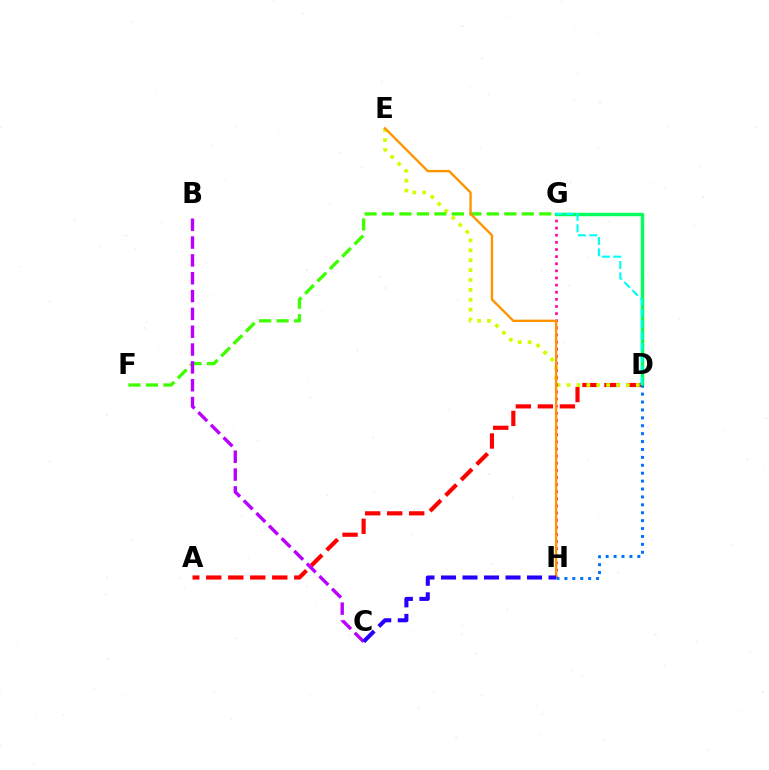{('A', 'D'): [{'color': '#ff0000', 'line_style': 'dashed', 'thickness': 2.99}], ('D', 'E'): [{'color': '#d1ff00', 'line_style': 'dotted', 'thickness': 2.69}], ('G', 'H'): [{'color': '#ff00ac', 'line_style': 'dotted', 'thickness': 1.94}], ('F', 'G'): [{'color': '#3dff00', 'line_style': 'dashed', 'thickness': 2.37}], ('E', 'H'): [{'color': '#ff9400', 'line_style': 'solid', 'thickness': 1.7}], ('D', 'G'): [{'color': '#00ff5c', 'line_style': 'solid', 'thickness': 2.47}, {'color': '#00fff6', 'line_style': 'dashed', 'thickness': 1.54}], ('D', 'H'): [{'color': '#0074ff', 'line_style': 'dotted', 'thickness': 2.15}], ('B', 'C'): [{'color': '#b900ff', 'line_style': 'dashed', 'thickness': 2.42}], ('C', 'H'): [{'color': '#2500ff', 'line_style': 'dashed', 'thickness': 2.92}]}